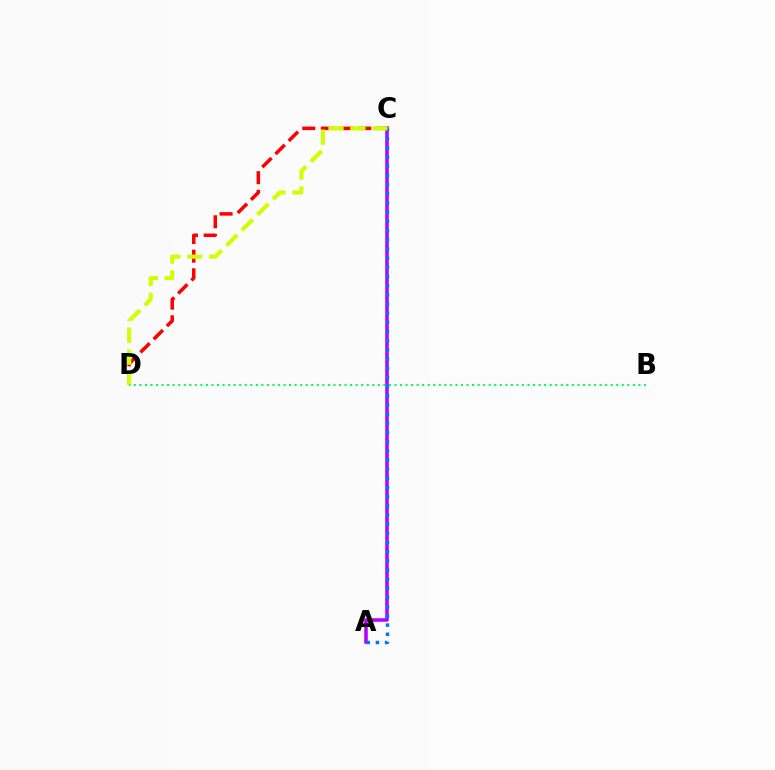{('A', 'C'): [{'color': '#b900ff', 'line_style': 'solid', 'thickness': 2.56}, {'color': '#0074ff', 'line_style': 'dotted', 'thickness': 2.49}], ('C', 'D'): [{'color': '#ff0000', 'line_style': 'dashed', 'thickness': 2.53}, {'color': '#d1ff00', 'line_style': 'dashed', 'thickness': 2.98}], ('B', 'D'): [{'color': '#00ff5c', 'line_style': 'dotted', 'thickness': 1.51}]}